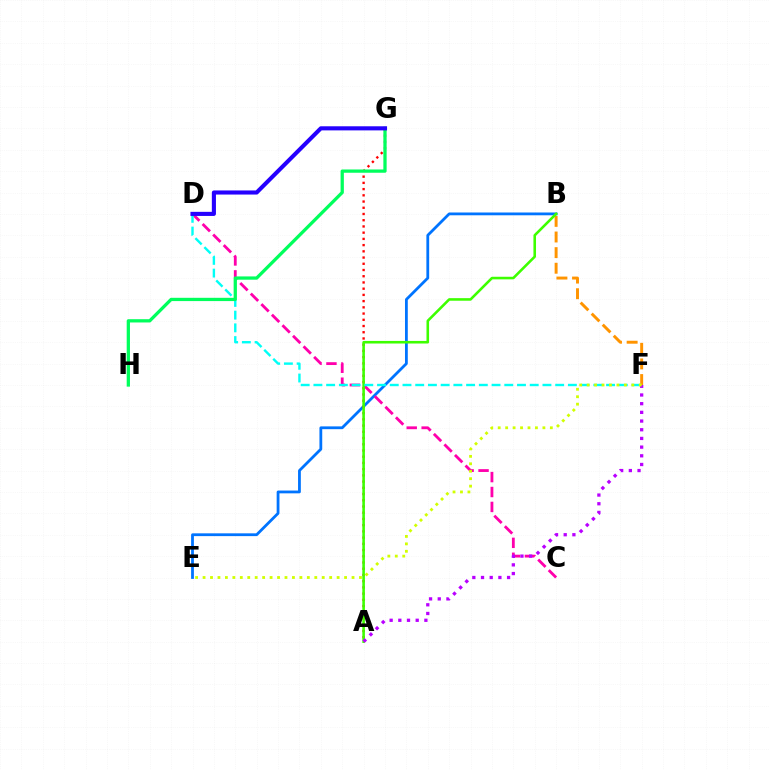{('B', 'E'): [{'color': '#0074ff', 'line_style': 'solid', 'thickness': 2.01}], ('A', 'G'): [{'color': '#ff0000', 'line_style': 'dotted', 'thickness': 1.69}], ('C', 'D'): [{'color': '#ff00ac', 'line_style': 'dashed', 'thickness': 2.03}], ('B', 'F'): [{'color': '#ff9400', 'line_style': 'dashed', 'thickness': 2.12}], ('A', 'B'): [{'color': '#3dff00', 'line_style': 'solid', 'thickness': 1.86}], ('D', 'F'): [{'color': '#00fff6', 'line_style': 'dashed', 'thickness': 1.73}], ('A', 'F'): [{'color': '#b900ff', 'line_style': 'dotted', 'thickness': 2.36}], ('G', 'H'): [{'color': '#00ff5c', 'line_style': 'solid', 'thickness': 2.36}], ('E', 'F'): [{'color': '#d1ff00', 'line_style': 'dotted', 'thickness': 2.02}], ('D', 'G'): [{'color': '#2500ff', 'line_style': 'solid', 'thickness': 2.95}]}